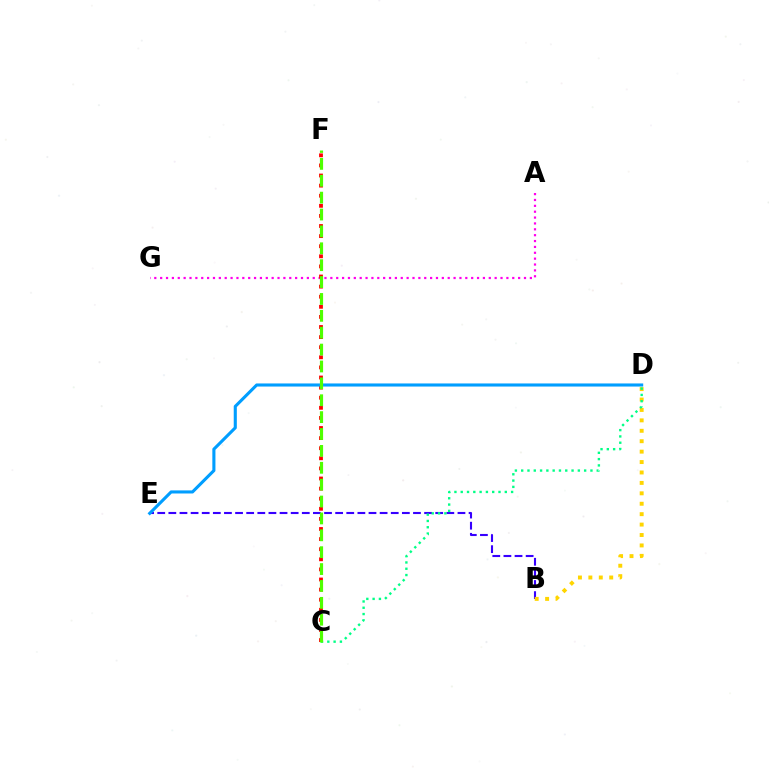{('A', 'G'): [{'color': '#ff00ed', 'line_style': 'dotted', 'thickness': 1.59}], ('C', 'F'): [{'color': '#ff0000', 'line_style': 'dotted', 'thickness': 2.74}, {'color': '#4fff00', 'line_style': 'dashed', 'thickness': 2.29}], ('B', 'E'): [{'color': '#3700ff', 'line_style': 'dashed', 'thickness': 1.51}], ('B', 'D'): [{'color': '#ffd500', 'line_style': 'dotted', 'thickness': 2.83}], ('C', 'D'): [{'color': '#00ff86', 'line_style': 'dotted', 'thickness': 1.71}], ('D', 'E'): [{'color': '#009eff', 'line_style': 'solid', 'thickness': 2.23}]}